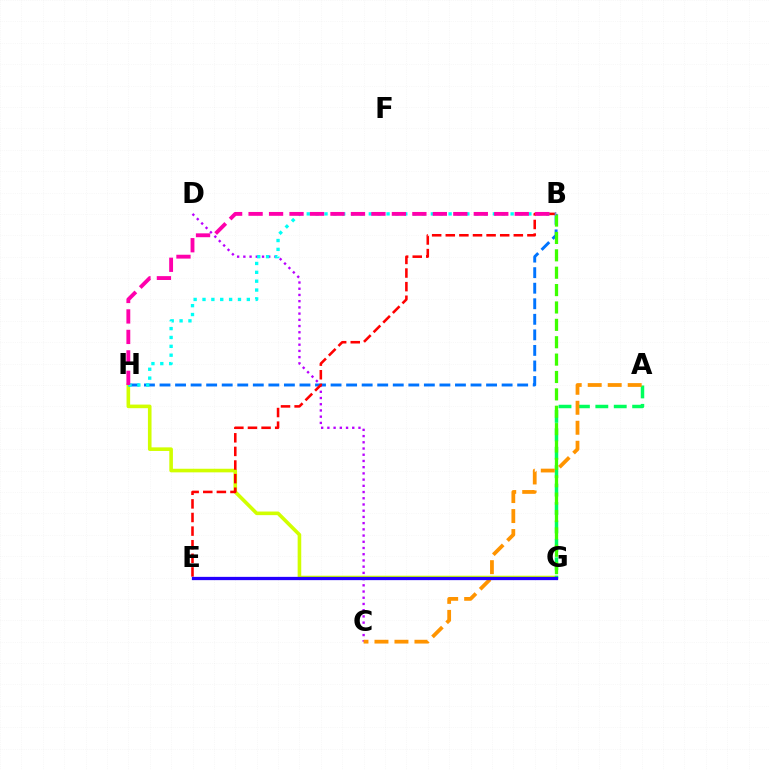{('G', 'H'): [{'color': '#d1ff00', 'line_style': 'solid', 'thickness': 2.6}], ('A', 'G'): [{'color': '#00ff5c', 'line_style': 'dashed', 'thickness': 2.5}], ('B', 'H'): [{'color': '#0074ff', 'line_style': 'dashed', 'thickness': 2.11}, {'color': '#00fff6', 'line_style': 'dotted', 'thickness': 2.41}, {'color': '#ff00ac', 'line_style': 'dashed', 'thickness': 2.78}], ('B', 'G'): [{'color': '#3dff00', 'line_style': 'dashed', 'thickness': 2.36}], ('C', 'D'): [{'color': '#b900ff', 'line_style': 'dotted', 'thickness': 1.69}], ('B', 'E'): [{'color': '#ff0000', 'line_style': 'dashed', 'thickness': 1.85}], ('A', 'C'): [{'color': '#ff9400', 'line_style': 'dashed', 'thickness': 2.72}], ('E', 'G'): [{'color': '#2500ff', 'line_style': 'solid', 'thickness': 2.36}]}